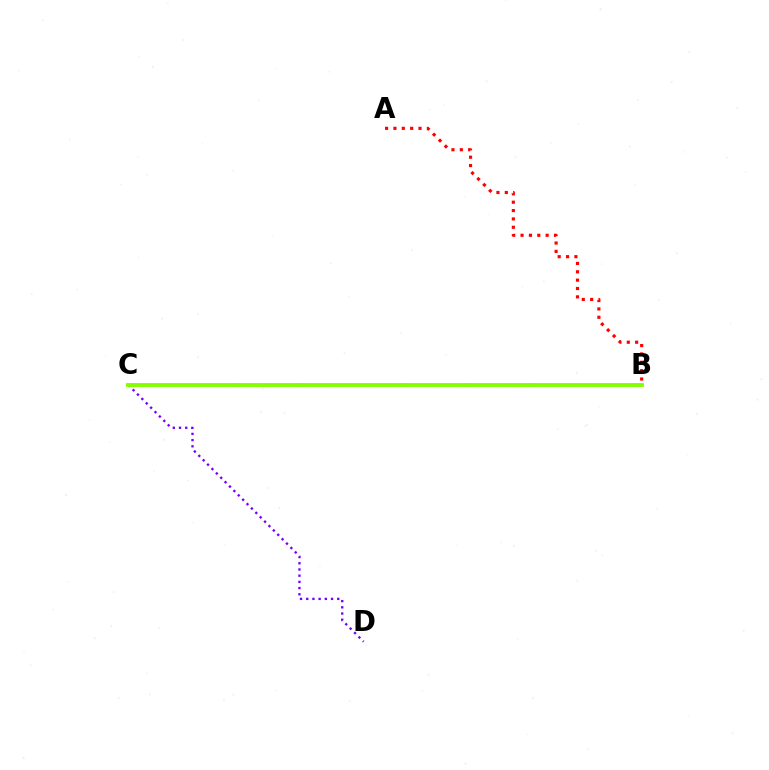{('B', 'C'): [{'color': '#00fff6', 'line_style': 'dashed', 'thickness': 1.75}, {'color': '#84ff00', 'line_style': 'solid', 'thickness': 2.78}], ('C', 'D'): [{'color': '#7200ff', 'line_style': 'dotted', 'thickness': 1.69}], ('A', 'B'): [{'color': '#ff0000', 'line_style': 'dotted', 'thickness': 2.27}]}